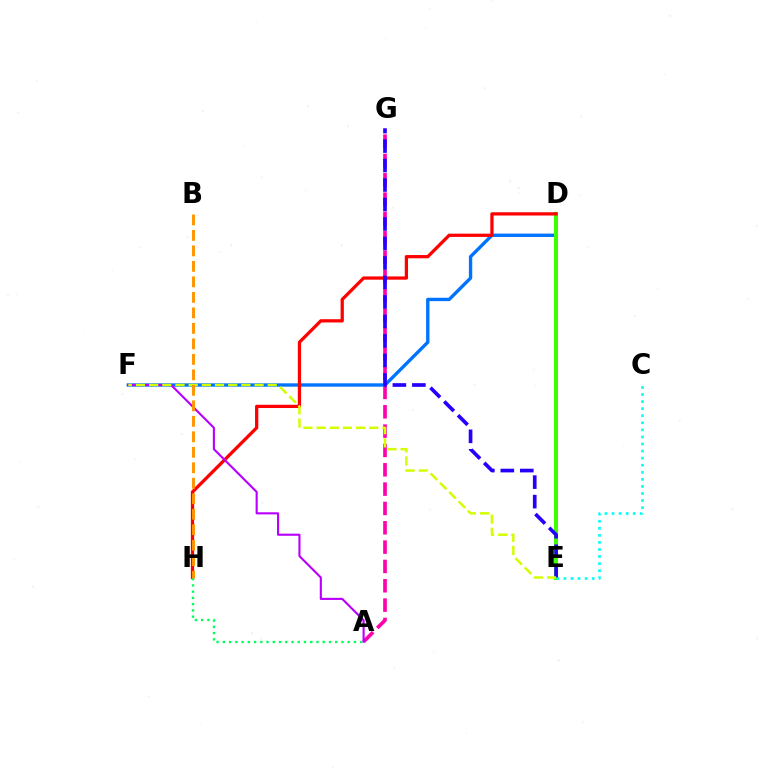{('D', 'F'): [{'color': '#0074ff', 'line_style': 'solid', 'thickness': 2.42}], ('D', 'E'): [{'color': '#3dff00', 'line_style': 'solid', 'thickness': 2.91}], ('C', 'E'): [{'color': '#00fff6', 'line_style': 'dotted', 'thickness': 1.92}], ('A', 'G'): [{'color': '#ff00ac', 'line_style': 'dashed', 'thickness': 2.63}], ('D', 'H'): [{'color': '#ff0000', 'line_style': 'solid', 'thickness': 2.35}], ('E', 'G'): [{'color': '#2500ff', 'line_style': 'dashed', 'thickness': 2.65}], ('A', 'H'): [{'color': '#00ff5c', 'line_style': 'dotted', 'thickness': 1.7}], ('A', 'F'): [{'color': '#b900ff', 'line_style': 'solid', 'thickness': 1.53}], ('E', 'F'): [{'color': '#d1ff00', 'line_style': 'dashed', 'thickness': 1.79}], ('B', 'H'): [{'color': '#ff9400', 'line_style': 'dashed', 'thickness': 2.1}]}